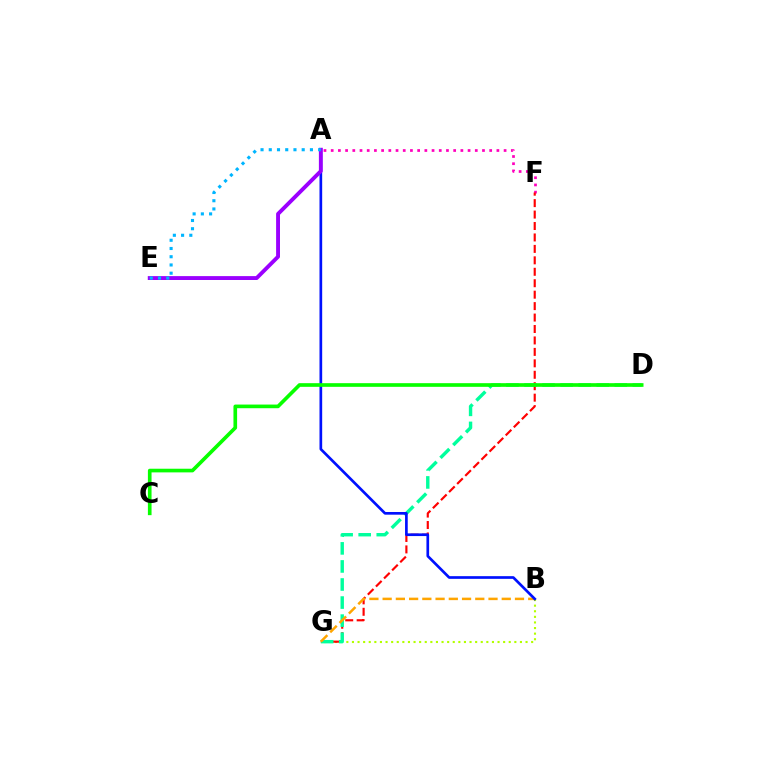{('B', 'G'): [{'color': '#b3ff00', 'line_style': 'dotted', 'thickness': 1.52}, {'color': '#ffa500', 'line_style': 'dashed', 'thickness': 1.8}], ('A', 'F'): [{'color': '#ff00bd', 'line_style': 'dotted', 'thickness': 1.96}], ('F', 'G'): [{'color': '#ff0000', 'line_style': 'dashed', 'thickness': 1.55}], ('D', 'G'): [{'color': '#00ff9d', 'line_style': 'dashed', 'thickness': 2.45}], ('A', 'B'): [{'color': '#0010ff', 'line_style': 'solid', 'thickness': 1.93}], ('A', 'E'): [{'color': '#9b00ff', 'line_style': 'solid', 'thickness': 2.8}, {'color': '#00b5ff', 'line_style': 'dotted', 'thickness': 2.24}], ('C', 'D'): [{'color': '#08ff00', 'line_style': 'solid', 'thickness': 2.63}]}